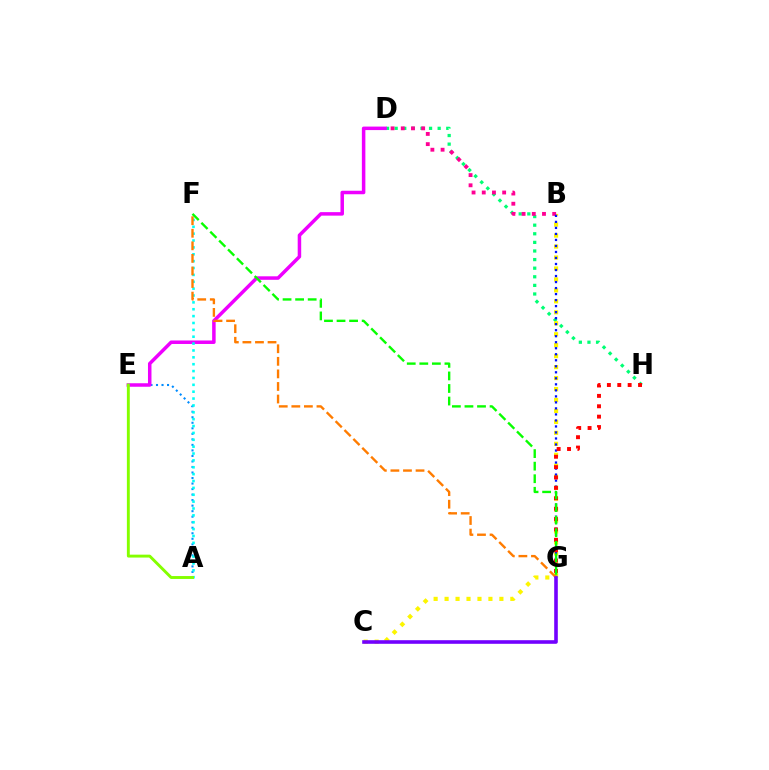{('D', 'H'): [{'color': '#00ff74', 'line_style': 'dotted', 'thickness': 2.34}], ('A', 'E'): [{'color': '#008cff', 'line_style': 'dotted', 'thickness': 1.5}, {'color': '#84ff00', 'line_style': 'solid', 'thickness': 2.09}], ('D', 'E'): [{'color': '#ee00ff', 'line_style': 'solid', 'thickness': 2.52}], ('B', 'C'): [{'color': '#fcf500', 'line_style': 'dotted', 'thickness': 2.98}], ('B', 'D'): [{'color': '#ff0094', 'line_style': 'dotted', 'thickness': 2.77}], ('B', 'G'): [{'color': '#0010ff', 'line_style': 'dotted', 'thickness': 1.63}], ('A', 'F'): [{'color': '#00fff6', 'line_style': 'dotted', 'thickness': 1.87}], ('F', 'G'): [{'color': '#ff7c00', 'line_style': 'dashed', 'thickness': 1.71}, {'color': '#08ff00', 'line_style': 'dashed', 'thickness': 1.71}], ('G', 'H'): [{'color': '#ff0000', 'line_style': 'dotted', 'thickness': 2.82}], ('C', 'G'): [{'color': '#7200ff', 'line_style': 'solid', 'thickness': 2.59}]}